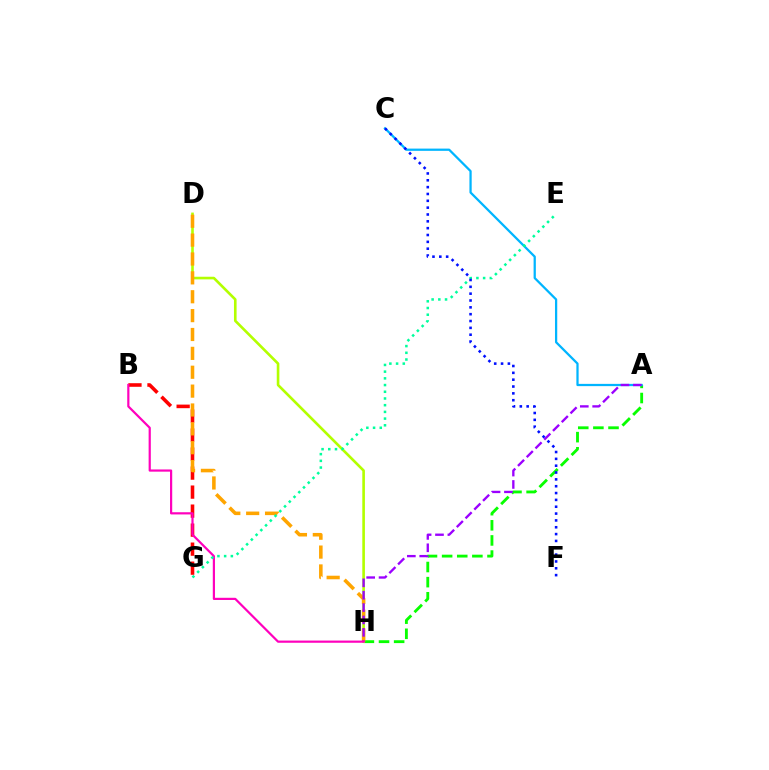{('A', 'H'): [{'color': '#08ff00', 'line_style': 'dashed', 'thickness': 2.05}, {'color': '#9b00ff', 'line_style': 'dashed', 'thickness': 1.68}], ('D', 'H'): [{'color': '#b3ff00', 'line_style': 'solid', 'thickness': 1.89}, {'color': '#ffa500', 'line_style': 'dashed', 'thickness': 2.56}], ('B', 'G'): [{'color': '#ff0000', 'line_style': 'dashed', 'thickness': 2.58}], ('A', 'C'): [{'color': '#00b5ff', 'line_style': 'solid', 'thickness': 1.62}], ('B', 'H'): [{'color': '#ff00bd', 'line_style': 'solid', 'thickness': 1.58}], ('E', 'G'): [{'color': '#00ff9d', 'line_style': 'dotted', 'thickness': 1.82}], ('C', 'F'): [{'color': '#0010ff', 'line_style': 'dotted', 'thickness': 1.86}]}